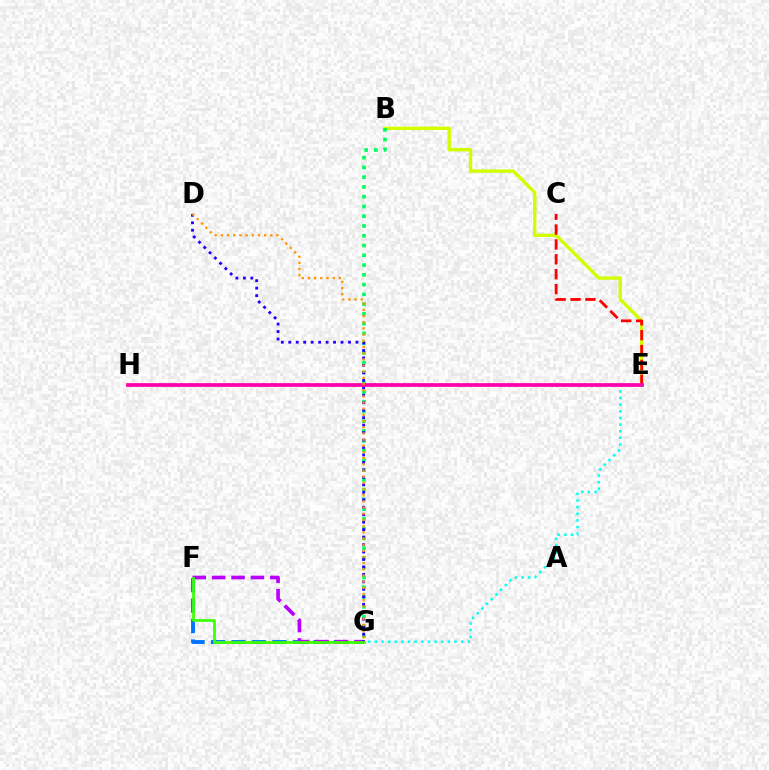{('B', 'E'): [{'color': '#d1ff00', 'line_style': 'solid', 'thickness': 2.44}], ('F', 'G'): [{'color': '#0074ff', 'line_style': 'dashed', 'thickness': 2.78}, {'color': '#b900ff', 'line_style': 'dashed', 'thickness': 2.63}, {'color': '#3dff00', 'line_style': 'solid', 'thickness': 1.98}], ('C', 'E'): [{'color': '#ff0000', 'line_style': 'dashed', 'thickness': 2.02}], ('B', 'G'): [{'color': '#00ff5c', 'line_style': 'dotted', 'thickness': 2.65}], ('E', 'G'): [{'color': '#00fff6', 'line_style': 'dotted', 'thickness': 1.8}], ('D', 'G'): [{'color': '#2500ff', 'line_style': 'dotted', 'thickness': 2.03}, {'color': '#ff9400', 'line_style': 'dotted', 'thickness': 1.68}], ('E', 'H'): [{'color': '#ff00ac', 'line_style': 'solid', 'thickness': 2.69}]}